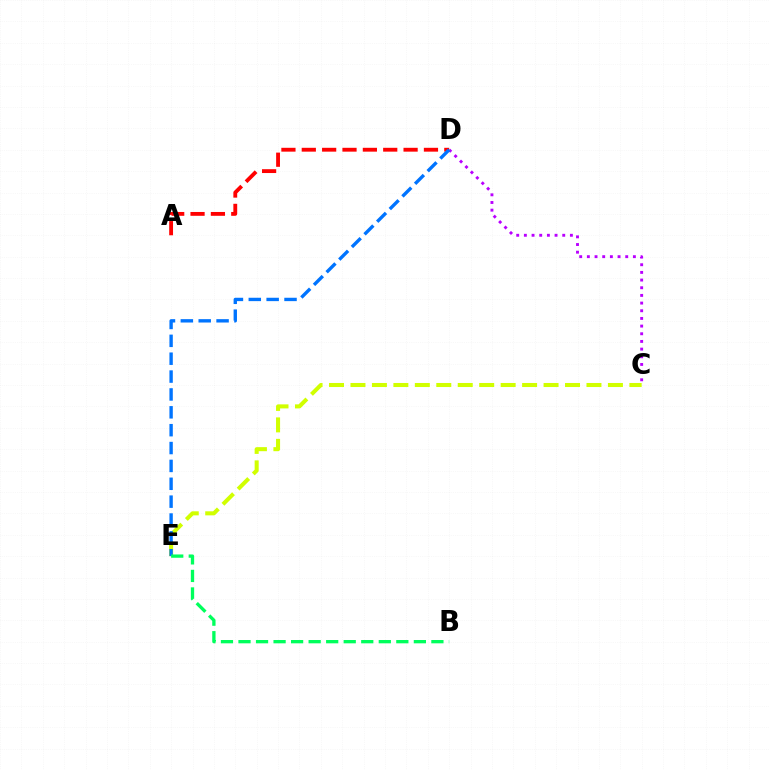{('C', 'D'): [{'color': '#b900ff', 'line_style': 'dotted', 'thickness': 2.08}], ('C', 'E'): [{'color': '#d1ff00', 'line_style': 'dashed', 'thickness': 2.91}], ('A', 'D'): [{'color': '#ff0000', 'line_style': 'dashed', 'thickness': 2.77}], ('D', 'E'): [{'color': '#0074ff', 'line_style': 'dashed', 'thickness': 2.43}], ('B', 'E'): [{'color': '#00ff5c', 'line_style': 'dashed', 'thickness': 2.38}]}